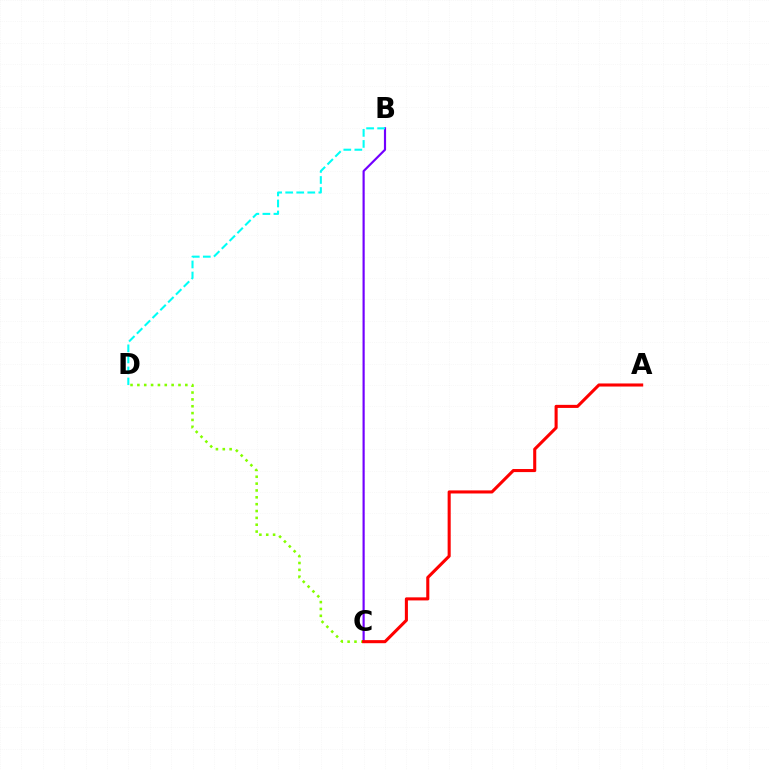{('B', 'C'): [{'color': '#7200ff', 'line_style': 'solid', 'thickness': 1.56}], ('B', 'D'): [{'color': '#00fff6', 'line_style': 'dashed', 'thickness': 1.5}], ('C', 'D'): [{'color': '#84ff00', 'line_style': 'dotted', 'thickness': 1.86}], ('A', 'C'): [{'color': '#ff0000', 'line_style': 'solid', 'thickness': 2.21}]}